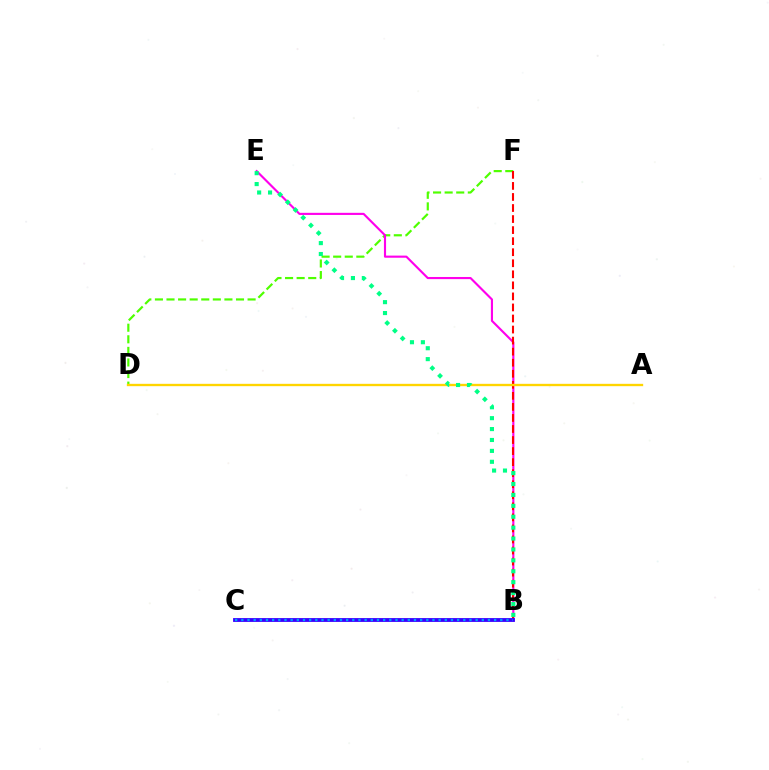{('D', 'F'): [{'color': '#4fff00', 'line_style': 'dashed', 'thickness': 1.57}], ('B', 'E'): [{'color': '#ff00ed', 'line_style': 'solid', 'thickness': 1.53}, {'color': '#00ff86', 'line_style': 'dotted', 'thickness': 2.96}], ('B', 'F'): [{'color': '#ff0000', 'line_style': 'dashed', 'thickness': 1.5}], ('B', 'C'): [{'color': '#3700ff', 'line_style': 'solid', 'thickness': 2.75}, {'color': '#009eff', 'line_style': 'dotted', 'thickness': 1.68}], ('A', 'D'): [{'color': '#ffd500', 'line_style': 'solid', 'thickness': 1.69}]}